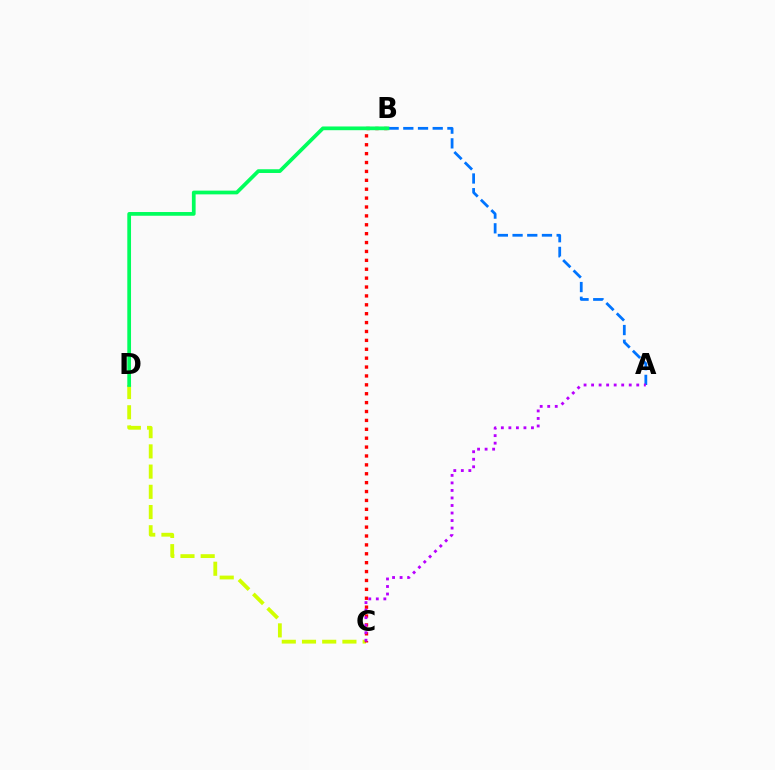{('A', 'B'): [{'color': '#0074ff', 'line_style': 'dashed', 'thickness': 2.0}], ('C', 'D'): [{'color': '#d1ff00', 'line_style': 'dashed', 'thickness': 2.75}], ('B', 'C'): [{'color': '#ff0000', 'line_style': 'dotted', 'thickness': 2.42}], ('A', 'C'): [{'color': '#b900ff', 'line_style': 'dotted', 'thickness': 2.05}], ('B', 'D'): [{'color': '#00ff5c', 'line_style': 'solid', 'thickness': 2.68}]}